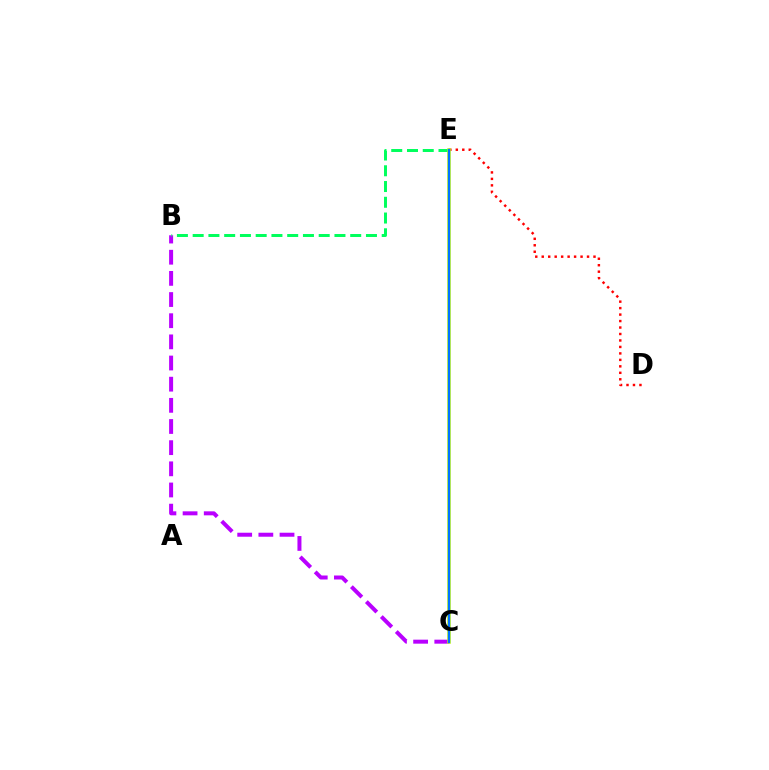{('B', 'C'): [{'color': '#b900ff', 'line_style': 'dashed', 'thickness': 2.87}], ('D', 'E'): [{'color': '#ff0000', 'line_style': 'dotted', 'thickness': 1.76}], ('B', 'E'): [{'color': '#00ff5c', 'line_style': 'dashed', 'thickness': 2.14}], ('C', 'E'): [{'color': '#d1ff00', 'line_style': 'solid', 'thickness': 2.55}, {'color': '#0074ff', 'line_style': 'solid', 'thickness': 1.71}]}